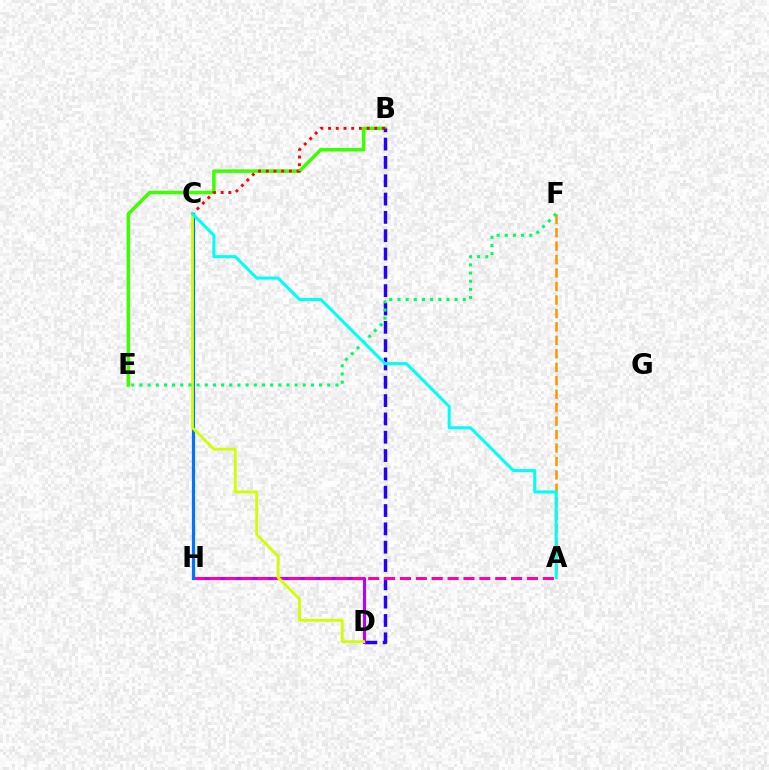{('B', 'E'): [{'color': '#3dff00', 'line_style': 'solid', 'thickness': 2.53}], ('B', 'D'): [{'color': '#2500ff', 'line_style': 'dashed', 'thickness': 2.49}], ('D', 'H'): [{'color': '#b900ff', 'line_style': 'solid', 'thickness': 2.2}], ('A', 'F'): [{'color': '#ff9400', 'line_style': 'dashed', 'thickness': 1.83}], ('A', 'H'): [{'color': '#ff00ac', 'line_style': 'dashed', 'thickness': 2.16}], ('C', 'H'): [{'color': '#0074ff', 'line_style': 'solid', 'thickness': 2.29}], ('C', 'D'): [{'color': '#d1ff00', 'line_style': 'solid', 'thickness': 2.02}], ('B', 'C'): [{'color': '#ff0000', 'line_style': 'dotted', 'thickness': 2.1}], ('E', 'F'): [{'color': '#00ff5c', 'line_style': 'dotted', 'thickness': 2.22}], ('A', 'C'): [{'color': '#00fff6', 'line_style': 'solid', 'thickness': 2.19}]}